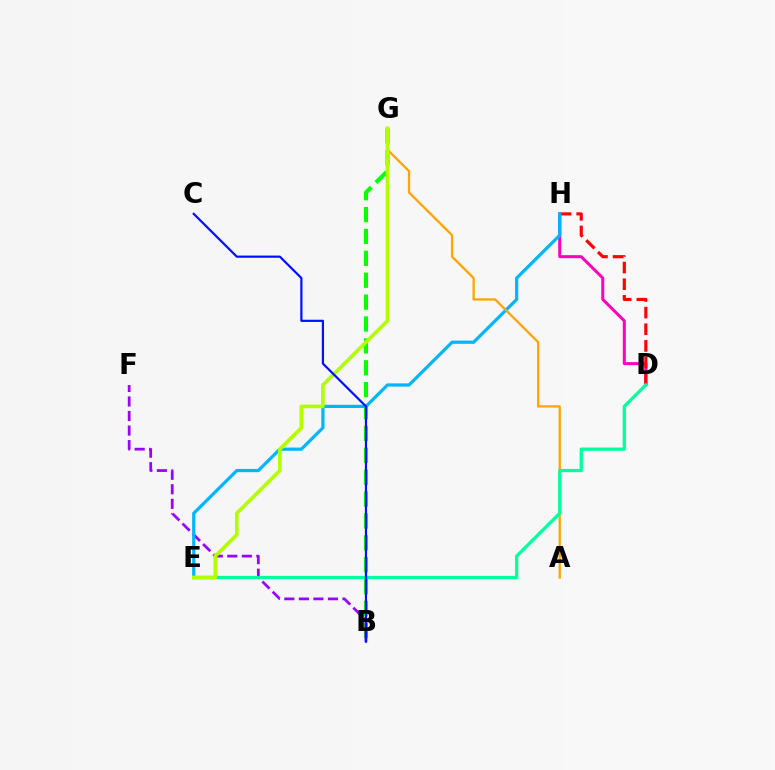{('D', 'H'): [{'color': '#ff00bd', 'line_style': 'solid', 'thickness': 2.16}, {'color': '#ff0000', 'line_style': 'dashed', 'thickness': 2.26}], ('B', 'G'): [{'color': '#08ff00', 'line_style': 'dashed', 'thickness': 2.97}], ('B', 'F'): [{'color': '#9b00ff', 'line_style': 'dashed', 'thickness': 1.98}], ('E', 'H'): [{'color': '#00b5ff', 'line_style': 'solid', 'thickness': 2.32}], ('A', 'G'): [{'color': '#ffa500', 'line_style': 'solid', 'thickness': 1.65}], ('D', 'E'): [{'color': '#00ff9d', 'line_style': 'solid', 'thickness': 2.34}], ('E', 'G'): [{'color': '#b3ff00', 'line_style': 'solid', 'thickness': 2.64}], ('B', 'C'): [{'color': '#0010ff', 'line_style': 'solid', 'thickness': 1.58}]}